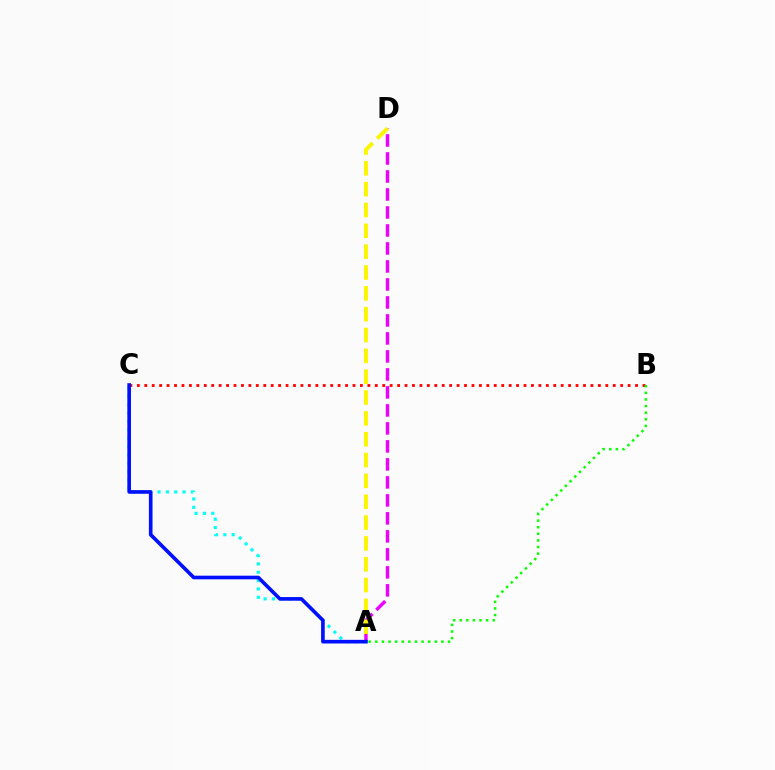{('A', 'D'): [{'color': '#ee00ff', 'line_style': 'dashed', 'thickness': 2.44}, {'color': '#fcf500', 'line_style': 'dashed', 'thickness': 2.83}], ('A', 'C'): [{'color': '#00fff6', 'line_style': 'dotted', 'thickness': 2.27}, {'color': '#0010ff', 'line_style': 'solid', 'thickness': 2.62}], ('B', 'C'): [{'color': '#ff0000', 'line_style': 'dotted', 'thickness': 2.02}], ('A', 'B'): [{'color': '#08ff00', 'line_style': 'dotted', 'thickness': 1.8}]}